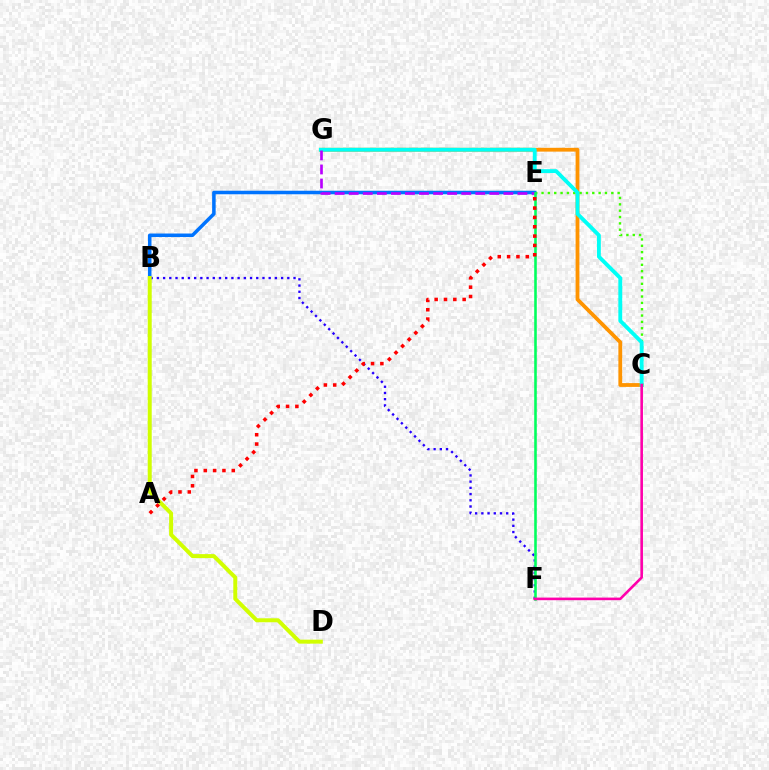{('B', 'E'): [{'color': '#0074ff', 'line_style': 'solid', 'thickness': 2.53}], ('C', 'G'): [{'color': '#ff9400', 'line_style': 'solid', 'thickness': 2.73}, {'color': '#00fff6', 'line_style': 'solid', 'thickness': 2.79}], ('C', 'E'): [{'color': '#3dff00', 'line_style': 'dotted', 'thickness': 1.72}], ('B', 'F'): [{'color': '#2500ff', 'line_style': 'dotted', 'thickness': 1.69}], ('E', 'G'): [{'color': '#b900ff', 'line_style': 'dashed', 'thickness': 1.91}], ('E', 'F'): [{'color': '#00ff5c', 'line_style': 'solid', 'thickness': 1.86}], ('C', 'F'): [{'color': '#ff00ac', 'line_style': 'solid', 'thickness': 1.88}], ('B', 'D'): [{'color': '#d1ff00', 'line_style': 'solid', 'thickness': 2.87}], ('A', 'E'): [{'color': '#ff0000', 'line_style': 'dotted', 'thickness': 2.54}]}